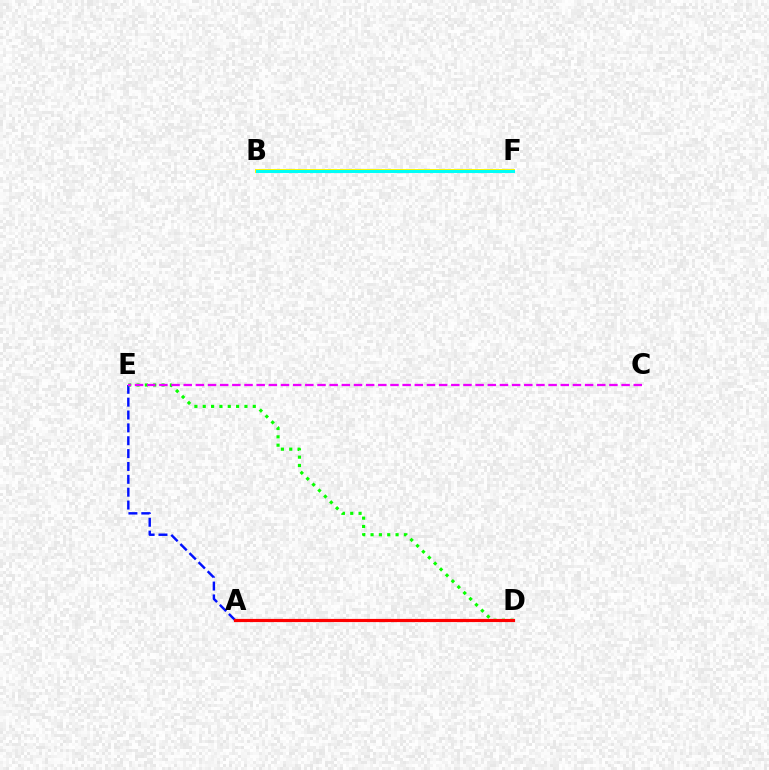{('B', 'F'): [{'color': '#fcf500', 'line_style': 'solid', 'thickness': 2.84}, {'color': '#00fff6', 'line_style': 'solid', 'thickness': 2.21}], ('A', 'E'): [{'color': '#0010ff', 'line_style': 'dashed', 'thickness': 1.75}], ('D', 'E'): [{'color': '#08ff00', 'line_style': 'dotted', 'thickness': 2.27}], ('A', 'D'): [{'color': '#ff0000', 'line_style': 'solid', 'thickness': 2.28}], ('C', 'E'): [{'color': '#ee00ff', 'line_style': 'dashed', 'thickness': 1.65}]}